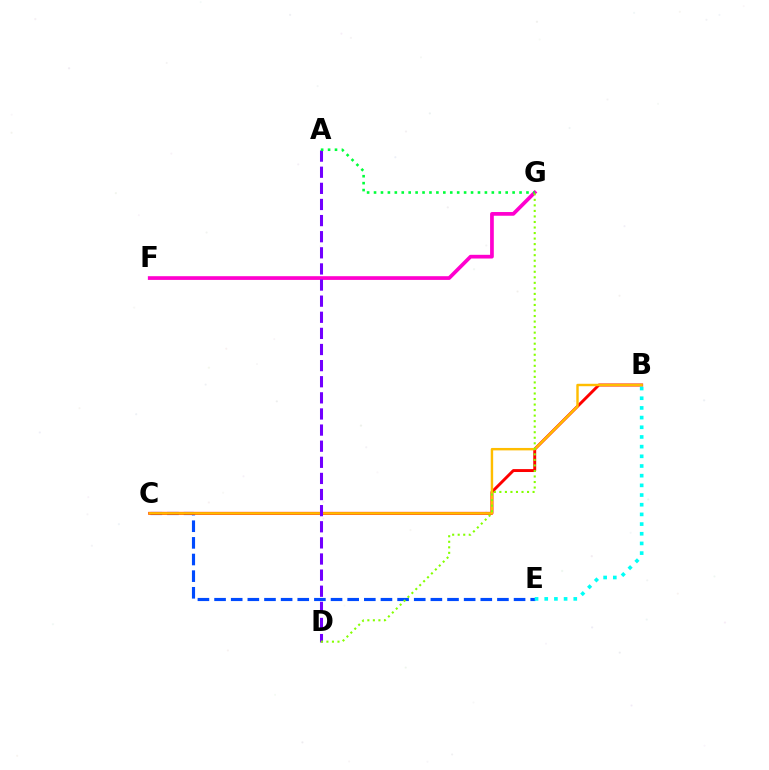{('C', 'E'): [{'color': '#004bff', 'line_style': 'dashed', 'thickness': 2.26}], ('B', 'C'): [{'color': '#ff0000', 'line_style': 'solid', 'thickness': 2.1}, {'color': '#ffbd00', 'line_style': 'solid', 'thickness': 1.75}], ('F', 'G'): [{'color': '#ff00cf', 'line_style': 'solid', 'thickness': 2.67}], ('A', 'D'): [{'color': '#7200ff', 'line_style': 'dashed', 'thickness': 2.19}], ('A', 'G'): [{'color': '#00ff39', 'line_style': 'dotted', 'thickness': 1.88}], ('D', 'G'): [{'color': '#84ff00', 'line_style': 'dotted', 'thickness': 1.5}], ('B', 'E'): [{'color': '#00fff6', 'line_style': 'dotted', 'thickness': 2.63}]}